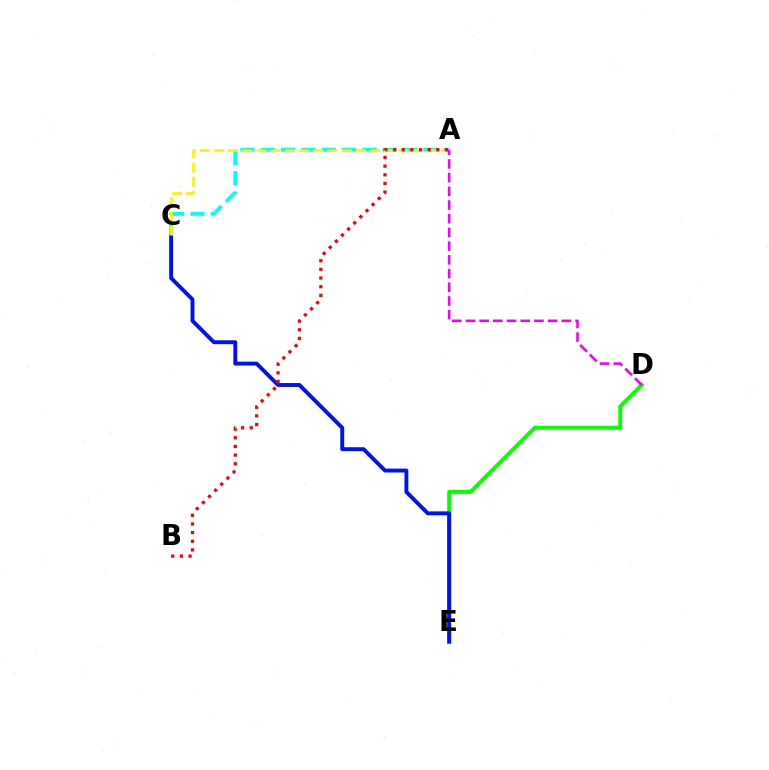{('D', 'E'): [{'color': '#08ff00', 'line_style': 'solid', 'thickness': 2.84}], ('C', 'E'): [{'color': '#0010ff', 'line_style': 'solid', 'thickness': 2.81}], ('A', 'C'): [{'color': '#00fff6', 'line_style': 'dashed', 'thickness': 2.76}, {'color': '#fcf500', 'line_style': 'dashed', 'thickness': 1.93}], ('A', 'B'): [{'color': '#ff0000', 'line_style': 'dotted', 'thickness': 2.35}], ('A', 'D'): [{'color': '#ee00ff', 'line_style': 'dashed', 'thickness': 1.86}]}